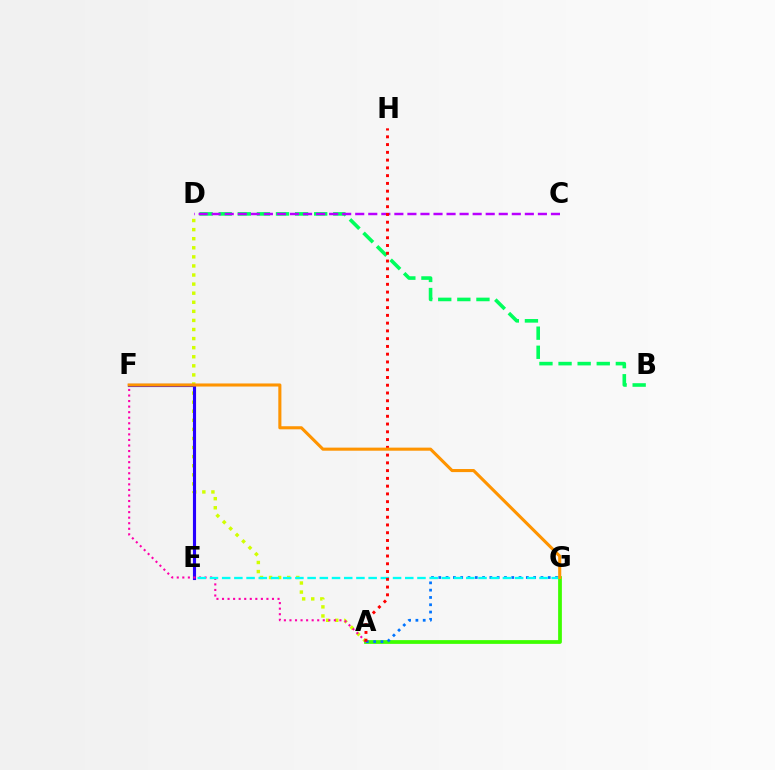{('B', 'D'): [{'color': '#00ff5c', 'line_style': 'dashed', 'thickness': 2.59}], ('A', 'D'): [{'color': '#d1ff00', 'line_style': 'dotted', 'thickness': 2.47}], ('C', 'D'): [{'color': '#b900ff', 'line_style': 'dashed', 'thickness': 1.77}], ('E', 'F'): [{'color': '#2500ff', 'line_style': 'solid', 'thickness': 2.24}], ('A', 'G'): [{'color': '#3dff00', 'line_style': 'solid', 'thickness': 2.7}, {'color': '#0074ff', 'line_style': 'dotted', 'thickness': 1.98}], ('A', 'F'): [{'color': '#ff00ac', 'line_style': 'dotted', 'thickness': 1.51}], ('E', 'G'): [{'color': '#00fff6', 'line_style': 'dashed', 'thickness': 1.66}], ('A', 'H'): [{'color': '#ff0000', 'line_style': 'dotted', 'thickness': 2.11}], ('F', 'G'): [{'color': '#ff9400', 'line_style': 'solid', 'thickness': 2.22}]}